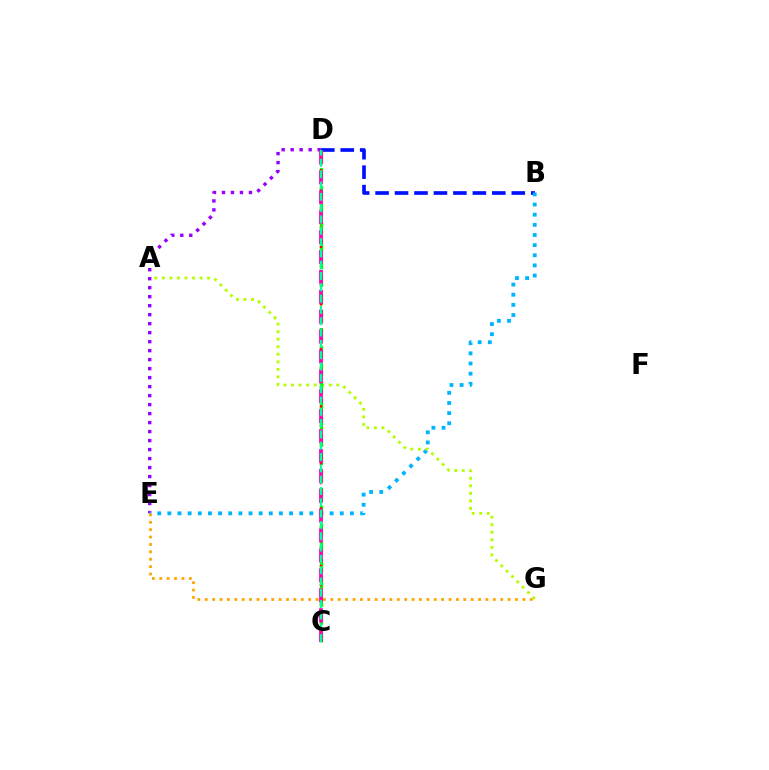{('D', 'E'): [{'color': '#9b00ff', 'line_style': 'dotted', 'thickness': 2.44}], ('B', 'D'): [{'color': '#0010ff', 'line_style': 'dashed', 'thickness': 2.64}], ('B', 'E'): [{'color': '#00b5ff', 'line_style': 'dotted', 'thickness': 2.76}], ('A', 'G'): [{'color': '#b3ff00', 'line_style': 'dotted', 'thickness': 2.05}], ('C', 'D'): [{'color': '#08ff00', 'line_style': 'dashed', 'thickness': 2.41}, {'color': '#ff0000', 'line_style': 'dotted', 'thickness': 1.73}, {'color': '#ff00bd', 'line_style': 'dashed', 'thickness': 2.7}, {'color': '#00ff9d', 'line_style': 'dashed', 'thickness': 1.54}], ('E', 'G'): [{'color': '#ffa500', 'line_style': 'dotted', 'thickness': 2.01}]}